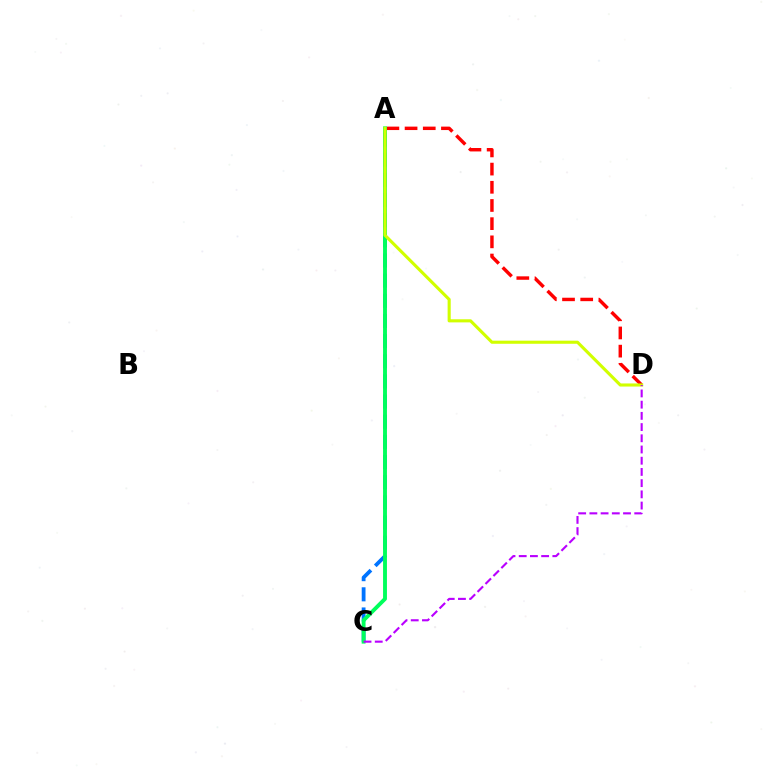{('A', 'C'): [{'color': '#0074ff', 'line_style': 'dashed', 'thickness': 2.74}, {'color': '#00ff5c', 'line_style': 'solid', 'thickness': 2.79}], ('A', 'D'): [{'color': '#ff0000', 'line_style': 'dashed', 'thickness': 2.47}, {'color': '#d1ff00', 'line_style': 'solid', 'thickness': 2.23}], ('C', 'D'): [{'color': '#b900ff', 'line_style': 'dashed', 'thickness': 1.52}]}